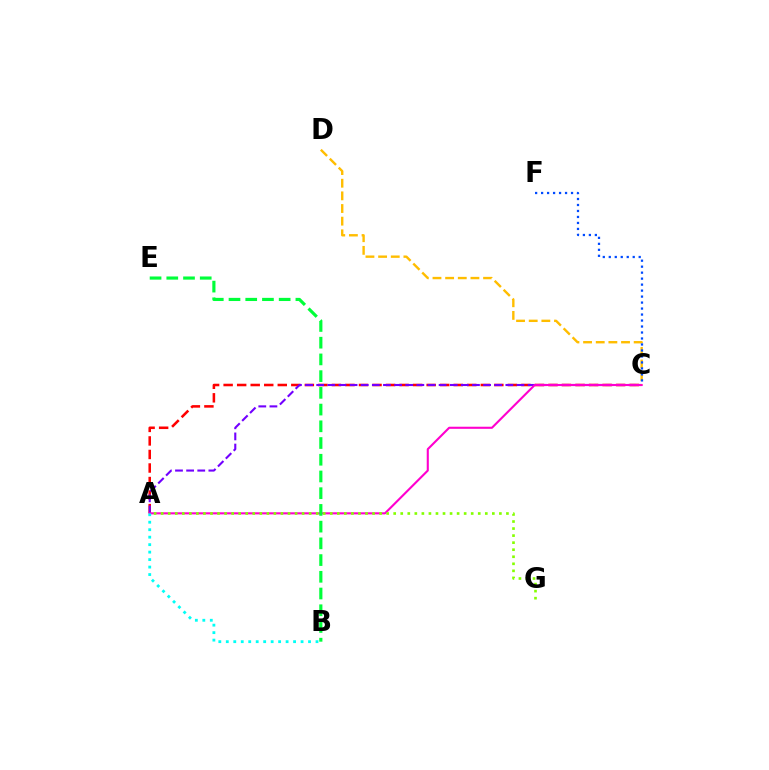{('A', 'C'): [{'color': '#ff0000', 'line_style': 'dashed', 'thickness': 1.84}, {'color': '#7200ff', 'line_style': 'dashed', 'thickness': 1.51}, {'color': '#ff00cf', 'line_style': 'solid', 'thickness': 1.51}], ('C', 'D'): [{'color': '#ffbd00', 'line_style': 'dashed', 'thickness': 1.72}], ('C', 'F'): [{'color': '#004bff', 'line_style': 'dotted', 'thickness': 1.63}], ('A', 'G'): [{'color': '#84ff00', 'line_style': 'dotted', 'thickness': 1.91}], ('A', 'B'): [{'color': '#00fff6', 'line_style': 'dotted', 'thickness': 2.03}], ('B', 'E'): [{'color': '#00ff39', 'line_style': 'dashed', 'thickness': 2.27}]}